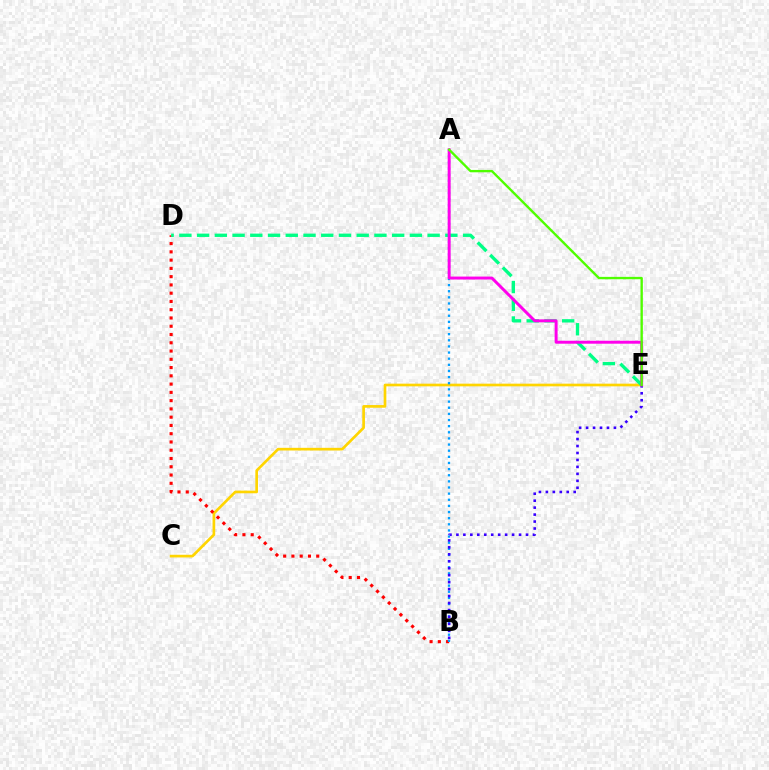{('C', 'E'): [{'color': '#ffd500', 'line_style': 'solid', 'thickness': 1.93}], ('B', 'D'): [{'color': '#ff0000', 'line_style': 'dotted', 'thickness': 2.25}], ('A', 'B'): [{'color': '#009eff', 'line_style': 'dotted', 'thickness': 1.67}], ('B', 'E'): [{'color': '#3700ff', 'line_style': 'dotted', 'thickness': 1.89}], ('D', 'E'): [{'color': '#00ff86', 'line_style': 'dashed', 'thickness': 2.41}], ('A', 'E'): [{'color': '#ff00ed', 'line_style': 'solid', 'thickness': 2.13}, {'color': '#4fff00', 'line_style': 'solid', 'thickness': 1.7}]}